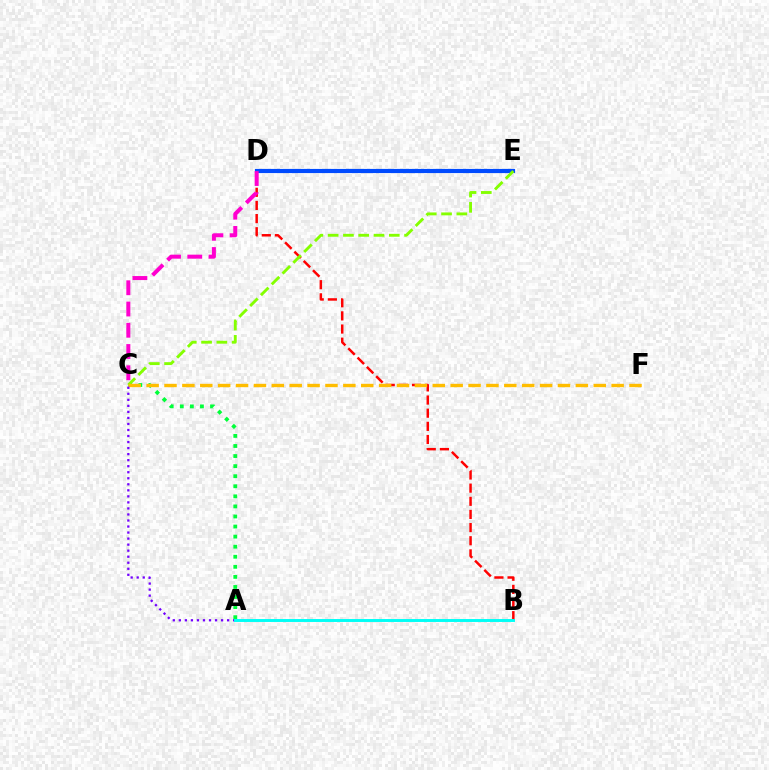{('D', 'E'): [{'color': '#004bff', 'line_style': 'solid', 'thickness': 3.0}], ('B', 'D'): [{'color': '#ff0000', 'line_style': 'dashed', 'thickness': 1.79}], ('A', 'C'): [{'color': '#00ff39', 'line_style': 'dotted', 'thickness': 2.74}, {'color': '#7200ff', 'line_style': 'dotted', 'thickness': 1.64}], ('C', 'E'): [{'color': '#84ff00', 'line_style': 'dashed', 'thickness': 2.08}], ('C', 'D'): [{'color': '#ff00cf', 'line_style': 'dashed', 'thickness': 2.89}], ('C', 'F'): [{'color': '#ffbd00', 'line_style': 'dashed', 'thickness': 2.43}], ('A', 'B'): [{'color': '#00fff6', 'line_style': 'solid', 'thickness': 2.12}]}